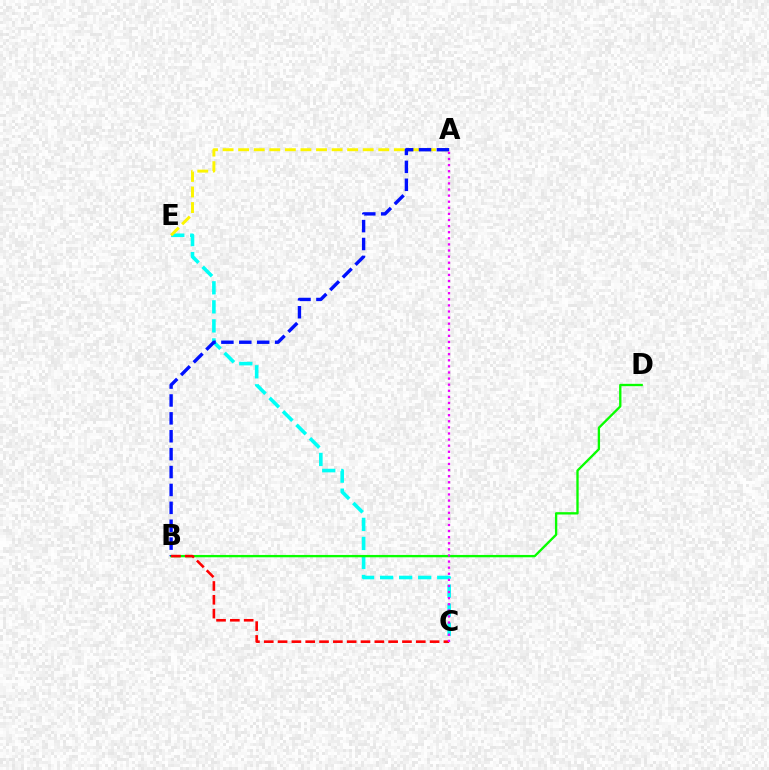{('C', 'E'): [{'color': '#00fff6', 'line_style': 'dashed', 'thickness': 2.59}], ('A', 'E'): [{'color': '#fcf500', 'line_style': 'dashed', 'thickness': 2.12}], ('B', 'D'): [{'color': '#08ff00', 'line_style': 'solid', 'thickness': 1.68}], ('A', 'B'): [{'color': '#0010ff', 'line_style': 'dashed', 'thickness': 2.43}], ('B', 'C'): [{'color': '#ff0000', 'line_style': 'dashed', 'thickness': 1.88}], ('A', 'C'): [{'color': '#ee00ff', 'line_style': 'dotted', 'thickness': 1.66}]}